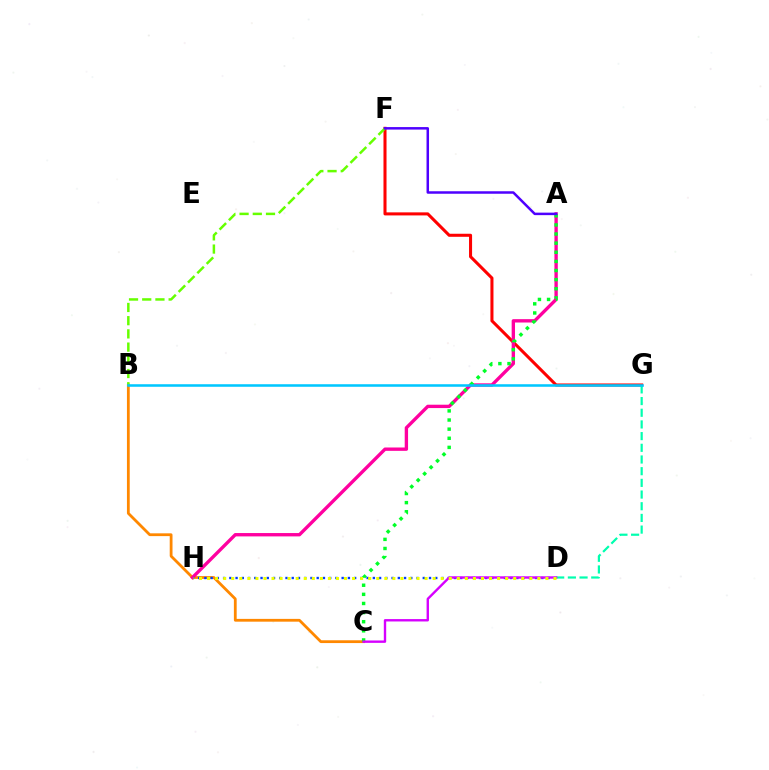{('F', 'G'): [{'color': '#ff0000', 'line_style': 'solid', 'thickness': 2.19}], ('B', 'C'): [{'color': '#ff8800', 'line_style': 'solid', 'thickness': 2.01}], ('A', 'H'): [{'color': '#ff00a0', 'line_style': 'solid', 'thickness': 2.41}], ('A', 'C'): [{'color': '#00ff27', 'line_style': 'dotted', 'thickness': 2.48}], ('D', 'H'): [{'color': '#003fff', 'line_style': 'dotted', 'thickness': 1.7}, {'color': '#eeff00', 'line_style': 'dotted', 'thickness': 2.19}], ('D', 'G'): [{'color': '#00ffaf', 'line_style': 'dashed', 'thickness': 1.59}], ('B', 'F'): [{'color': '#66ff00', 'line_style': 'dashed', 'thickness': 1.79}], ('C', 'D'): [{'color': '#d600ff', 'line_style': 'solid', 'thickness': 1.72}], ('B', 'G'): [{'color': '#00c7ff', 'line_style': 'solid', 'thickness': 1.83}], ('A', 'F'): [{'color': '#4f00ff', 'line_style': 'solid', 'thickness': 1.8}]}